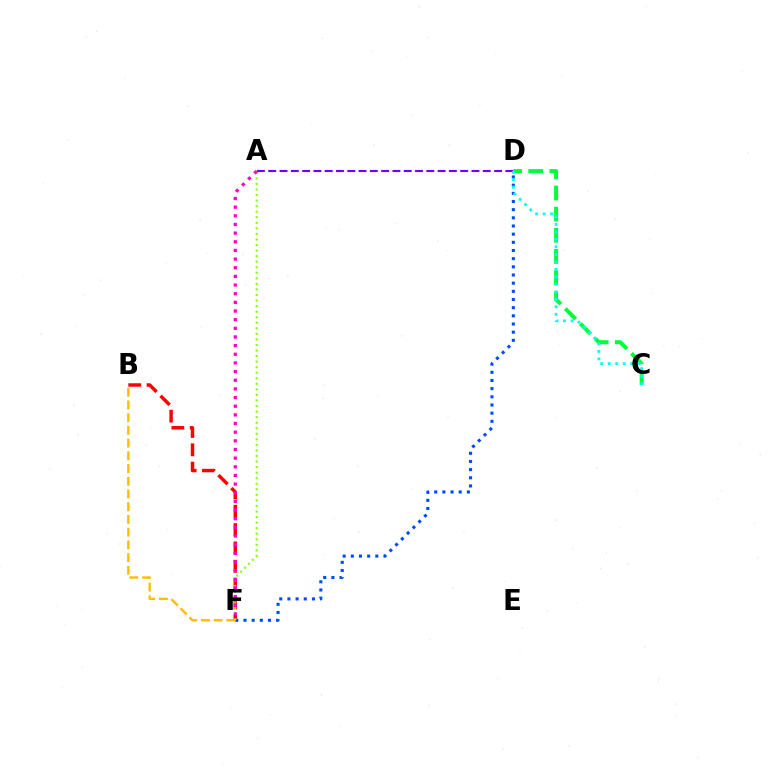{('C', 'D'): [{'color': '#00ff39', 'line_style': 'dashed', 'thickness': 2.87}, {'color': '#00fff6', 'line_style': 'dotted', 'thickness': 2.04}], ('B', 'F'): [{'color': '#ff0000', 'line_style': 'dashed', 'thickness': 2.49}, {'color': '#ffbd00', 'line_style': 'dashed', 'thickness': 1.73}], ('D', 'F'): [{'color': '#004bff', 'line_style': 'dotted', 'thickness': 2.22}], ('A', 'D'): [{'color': '#7200ff', 'line_style': 'dashed', 'thickness': 1.53}], ('A', 'F'): [{'color': '#84ff00', 'line_style': 'dotted', 'thickness': 1.51}, {'color': '#ff00cf', 'line_style': 'dotted', 'thickness': 2.35}]}